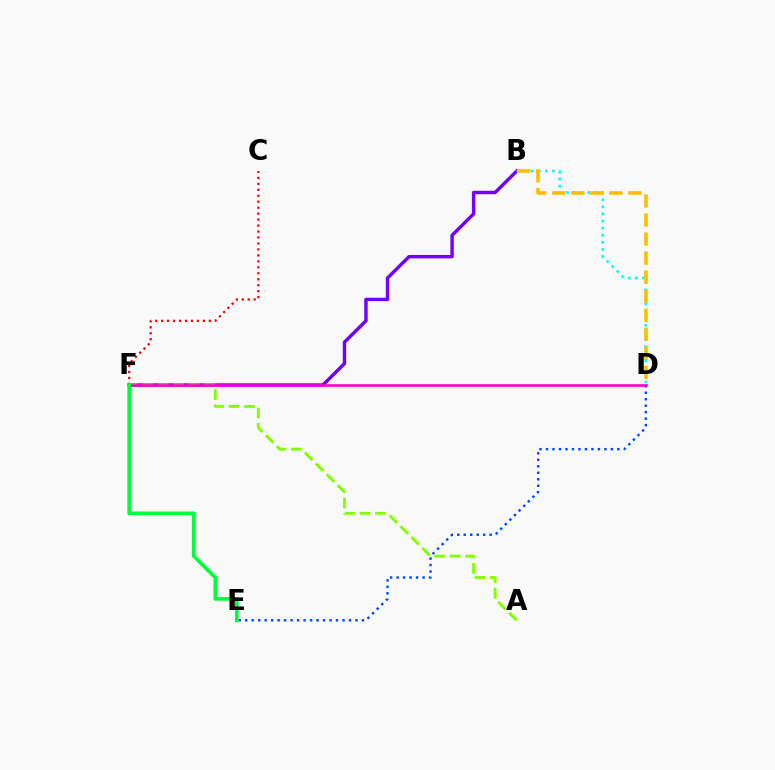{('D', 'E'): [{'color': '#004bff', 'line_style': 'dotted', 'thickness': 1.76}], ('B', 'F'): [{'color': '#7200ff', 'line_style': 'solid', 'thickness': 2.46}], ('B', 'D'): [{'color': '#00fff6', 'line_style': 'dotted', 'thickness': 1.93}, {'color': '#ffbd00', 'line_style': 'dashed', 'thickness': 2.59}], ('A', 'F'): [{'color': '#84ff00', 'line_style': 'dashed', 'thickness': 2.09}], ('D', 'F'): [{'color': '#ff00cf', 'line_style': 'solid', 'thickness': 1.9}], ('C', 'F'): [{'color': '#ff0000', 'line_style': 'dotted', 'thickness': 1.62}], ('E', 'F'): [{'color': '#00ff39', 'line_style': 'solid', 'thickness': 2.63}]}